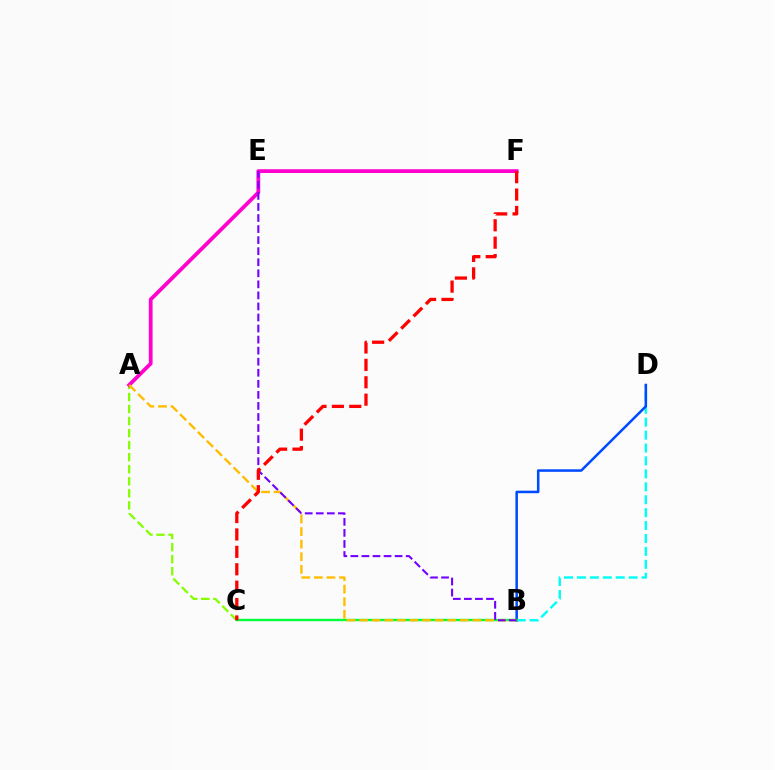{('A', 'C'): [{'color': '#84ff00', 'line_style': 'dashed', 'thickness': 1.64}], ('B', 'D'): [{'color': '#00fff6', 'line_style': 'dashed', 'thickness': 1.76}, {'color': '#004bff', 'line_style': 'solid', 'thickness': 1.83}], ('A', 'F'): [{'color': '#ff00cf', 'line_style': 'solid', 'thickness': 2.72}], ('B', 'C'): [{'color': '#00ff39', 'line_style': 'solid', 'thickness': 1.73}], ('A', 'B'): [{'color': '#ffbd00', 'line_style': 'dashed', 'thickness': 1.71}], ('B', 'E'): [{'color': '#7200ff', 'line_style': 'dashed', 'thickness': 1.5}], ('C', 'F'): [{'color': '#ff0000', 'line_style': 'dashed', 'thickness': 2.36}]}